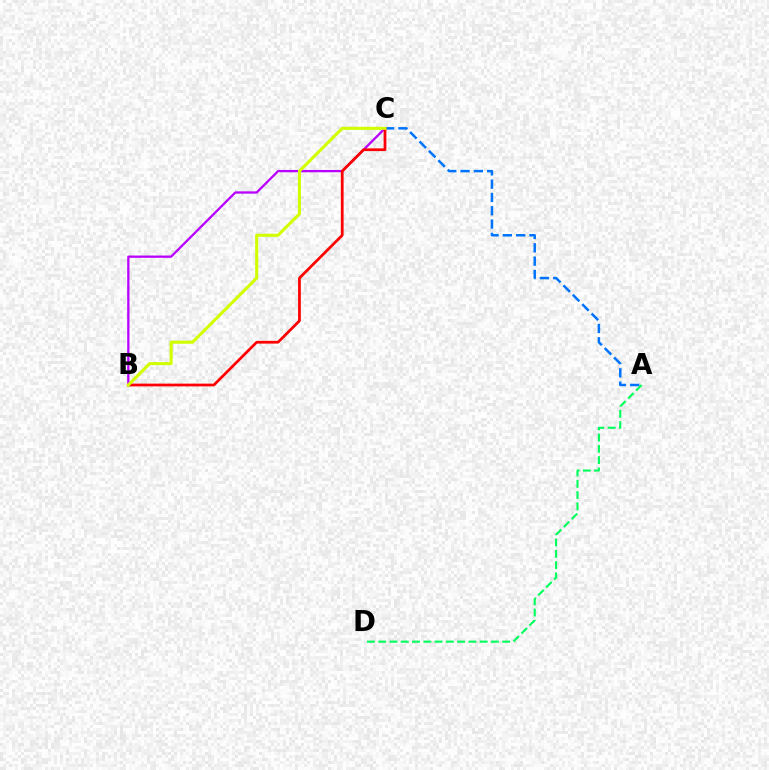{('B', 'C'): [{'color': '#b900ff', 'line_style': 'solid', 'thickness': 1.65}, {'color': '#ff0000', 'line_style': 'solid', 'thickness': 1.97}, {'color': '#d1ff00', 'line_style': 'solid', 'thickness': 2.2}], ('A', 'C'): [{'color': '#0074ff', 'line_style': 'dashed', 'thickness': 1.81}], ('A', 'D'): [{'color': '#00ff5c', 'line_style': 'dashed', 'thickness': 1.53}]}